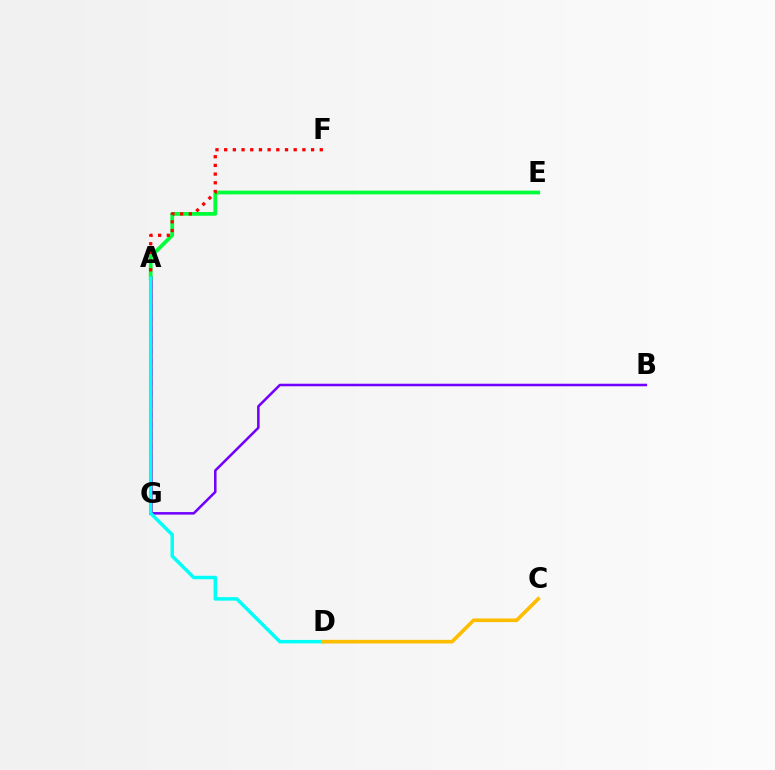{('A', 'G'): [{'color': '#004bff', 'line_style': 'solid', 'thickness': 2.11}, {'color': '#84ff00', 'line_style': 'dotted', 'thickness': 2.94}, {'color': '#ff00cf', 'line_style': 'solid', 'thickness': 2.68}], ('B', 'G'): [{'color': '#7200ff', 'line_style': 'solid', 'thickness': 1.83}], ('A', 'E'): [{'color': '#00ff39', 'line_style': 'solid', 'thickness': 2.7}], ('A', 'F'): [{'color': '#ff0000', 'line_style': 'dotted', 'thickness': 2.36}], ('A', 'D'): [{'color': '#00fff6', 'line_style': 'solid', 'thickness': 2.5}], ('C', 'D'): [{'color': '#ffbd00', 'line_style': 'solid', 'thickness': 2.62}]}